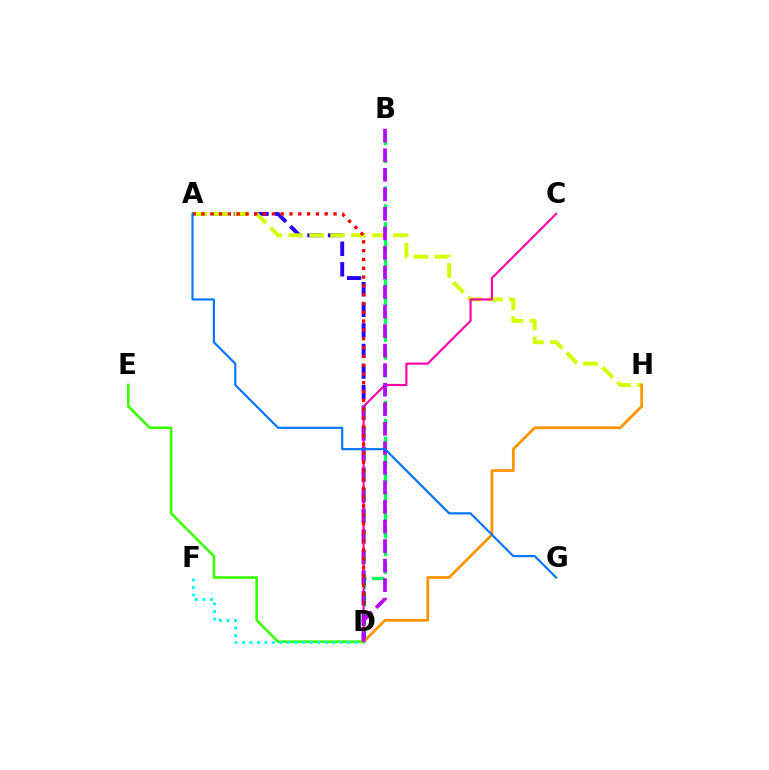{('B', 'D'): [{'color': '#00ff5c', 'line_style': 'dashed', 'thickness': 2.43}, {'color': '#b900ff', 'line_style': 'dashed', 'thickness': 2.65}], ('A', 'D'): [{'color': '#2500ff', 'line_style': 'dashed', 'thickness': 2.8}, {'color': '#ff0000', 'line_style': 'dotted', 'thickness': 2.39}], ('D', 'E'): [{'color': '#3dff00', 'line_style': 'solid', 'thickness': 1.89}], ('D', 'F'): [{'color': '#00fff6', 'line_style': 'dotted', 'thickness': 2.04}], ('A', 'H'): [{'color': '#d1ff00', 'line_style': 'dashed', 'thickness': 2.85}], ('C', 'D'): [{'color': '#ff00ac', 'line_style': 'solid', 'thickness': 1.56}], ('D', 'H'): [{'color': '#ff9400', 'line_style': 'solid', 'thickness': 2.0}], ('A', 'G'): [{'color': '#0074ff', 'line_style': 'solid', 'thickness': 1.54}]}